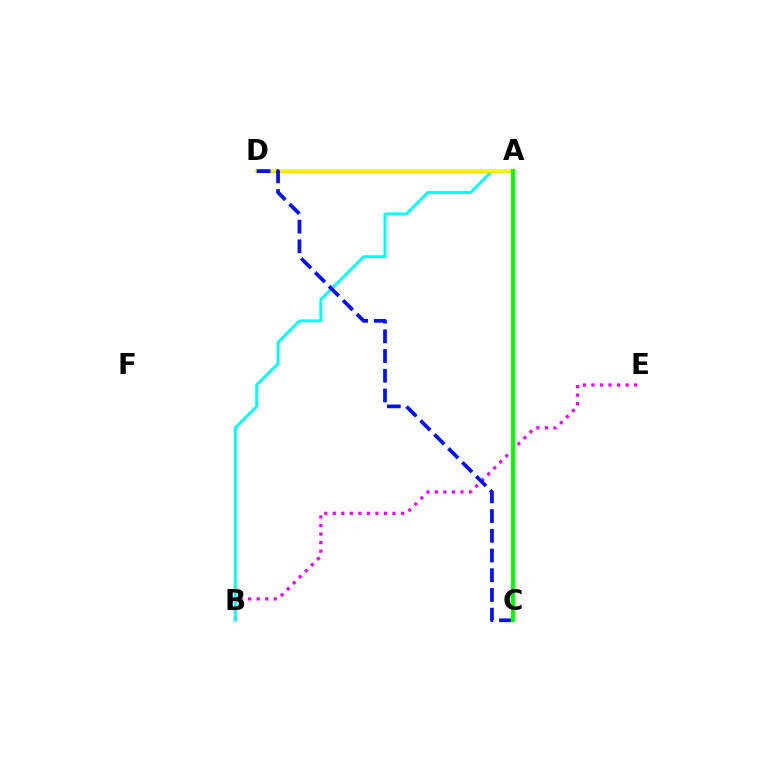{('B', 'E'): [{'color': '#ee00ff', 'line_style': 'dotted', 'thickness': 2.32}], ('A', 'D'): [{'color': '#ff0000', 'line_style': 'solid', 'thickness': 1.83}, {'color': '#fcf500', 'line_style': 'solid', 'thickness': 2.64}], ('A', 'B'): [{'color': '#00fff6', 'line_style': 'solid', 'thickness': 2.08}], ('C', 'D'): [{'color': '#0010ff', 'line_style': 'dashed', 'thickness': 2.68}], ('A', 'C'): [{'color': '#08ff00', 'line_style': 'solid', 'thickness': 2.94}]}